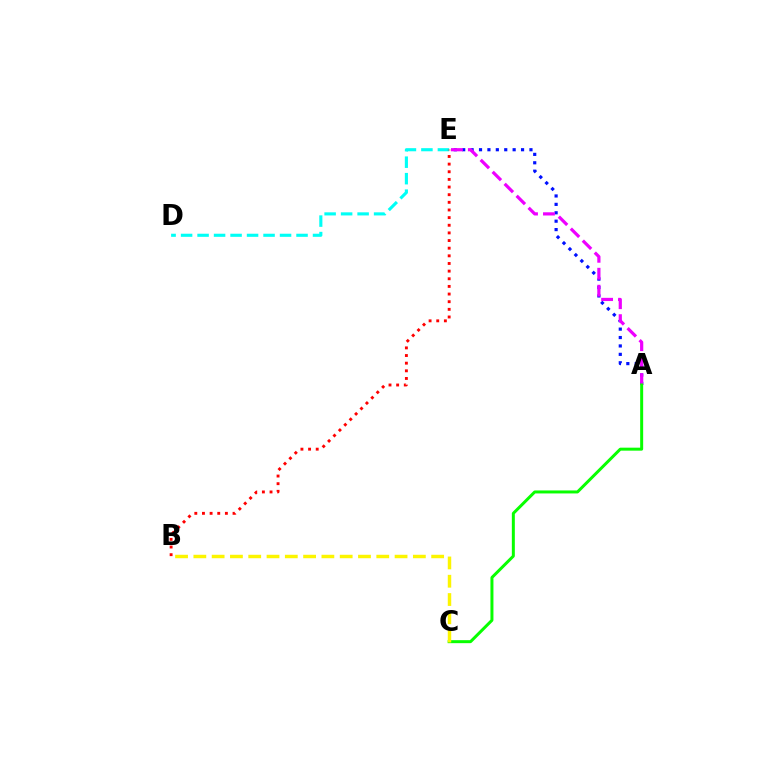{('A', 'E'): [{'color': '#0010ff', 'line_style': 'dotted', 'thickness': 2.28}, {'color': '#ee00ff', 'line_style': 'dashed', 'thickness': 2.3}], ('A', 'C'): [{'color': '#08ff00', 'line_style': 'solid', 'thickness': 2.15}], ('D', 'E'): [{'color': '#00fff6', 'line_style': 'dashed', 'thickness': 2.24}], ('B', 'C'): [{'color': '#fcf500', 'line_style': 'dashed', 'thickness': 2.49}], ('B', 'E'): [{'color': '#ff0000', 'line_style': 'dotted', 'thickness': 2.08}]}